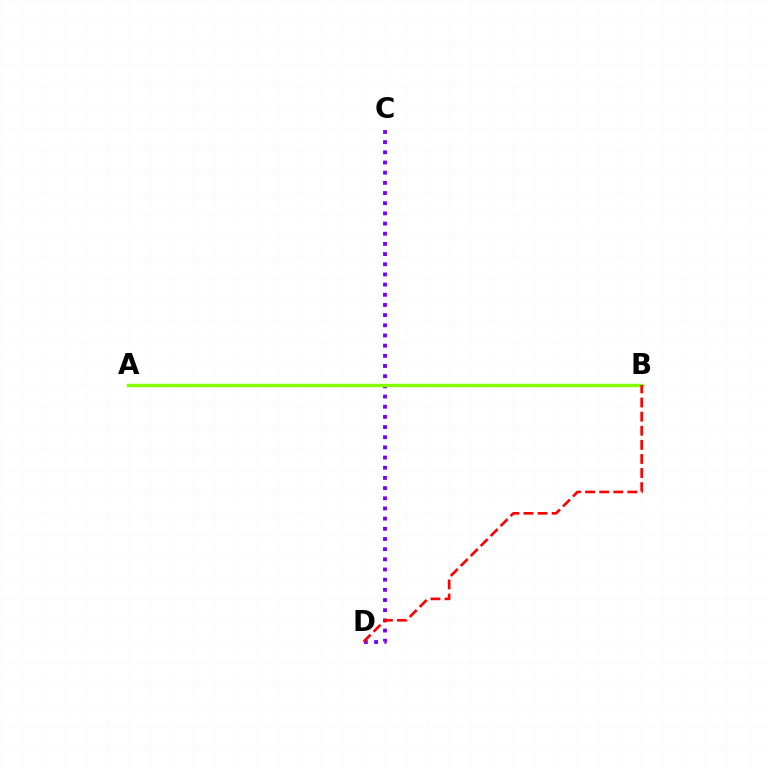{('A', 'B'): [{'color': '#00fff6', 'line_style': 'dashed', 'thickness': 1.51}, {'color': '#84ff00', 'line_style': 'solid', 'thickness': 2.43}], ('C', 'D'): [{'color': '#7200ff', 'line_style': 'dotted', 'thickness': 2.76}], ('B', 'D'): [{'color': '#ff0000', 'line_style': 'dashed', 'thickness': 1.92}]}